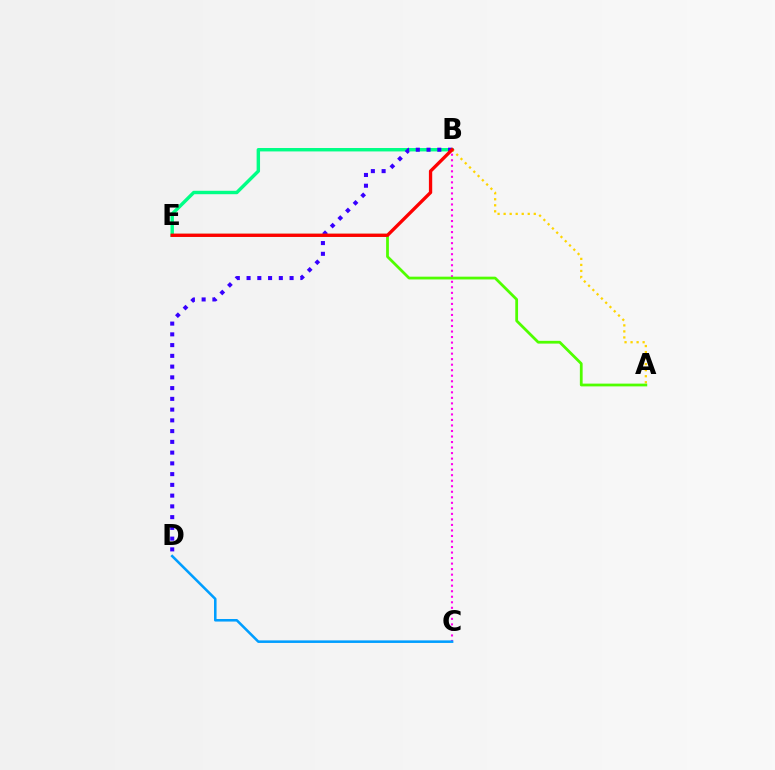{('B', 'E'): [{'color': '#00ff86', 'line_style': 'solid', 'thickness': 2.46}, {'color': '#ff0000', 'line_style': 'solid', 'thickness': 2.38}], ('B', 'C'): [{'color': '#ff00ed', 'line_style': 'dotted', 'thickness': 1.5}], ('A', 'B'): [{'color': '#ffd500', 'line_style': 'dotted', 'thickness': 1.64}], ('B', 'D'): [{'color': '#3700ff', 'line_style': 'dotted', 'thickness': 2.92}], ('A', 'E'): [{'color': '#4fff00', 'line_style': 'solid', 'thickness': 1.99}], ('C', 'D'): [{'color': '#009eff', 'line_style': 'solid', 'thickness': 1.84}]}